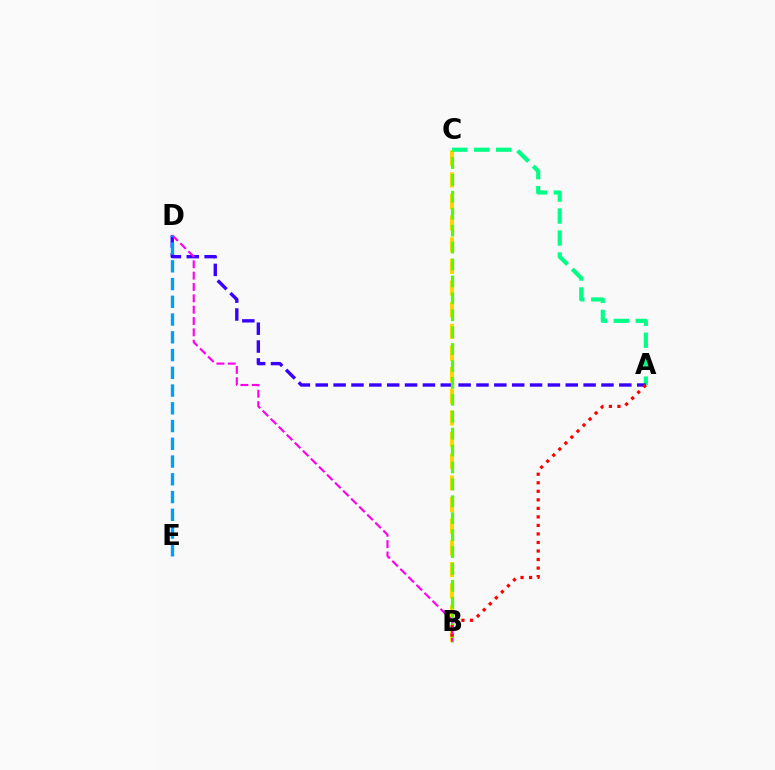{('A', 'C'): [{'color': '#00ff86', 'line_style': 'dashed', 'thickness': 2.98}], ('A', 'D'): [{'color': '#3700ff', 'line_style': 'dashed', 'thickness': 2.43}], ('B', 'C'): [{'color': '#ffd500', 'line_style': 'dashed', 'thickness': 2.94}, {'color': '#4fff00', 'line_style': 'dashed', 'thickness': 2.3}], ('A', 'B'): [{'color': '#ff0000', 'line_style': 'dotted', 'thickness': 2.32}], ('B', 'D'): [{'color': '#ff00ed', 'line_style': 'dashed', 'thickness': 1.54}], ('D', 'E'): [{'color': '#009eff', 'line_style': 'dashed', 'thickness': 2.41}]}